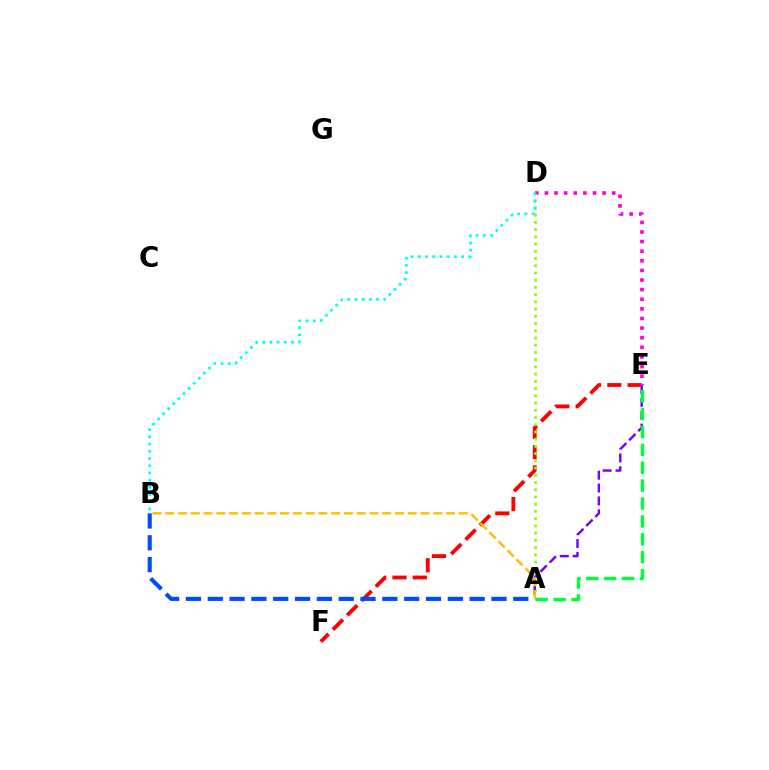{('E', 'F'): [{'color': '#ff0000', 'line_style': 'dashed', 'thickness': 2.75}], ('D', 'E'): [{'color': '#ff00cf', 'line_style': 'dotted', 'thickness': 2.61}], ('A', 'B'): [{'color': '#004bff', 'line_style': 'dashed', 'thickness': 2.96}, {'color': '#ffbd00', 'line_style': 'dashed', 'thickness': 1.73}], ('A', 'D'): [{'color': '#84ff00', 'line_style': 'dotted', 'thickness': 1.96}], ('A', 'E'): [{'color': '#7200ff', 'line_style': 'dashed', 'thickness': 1.75}, {'color': '#00ff39', 'line_style': 'dashed', 'thickness': 2.43}], ('B', 'D'): [{'color': '#00fff6', 'line_style': 'dotted', 'thickness': 1.96}]}